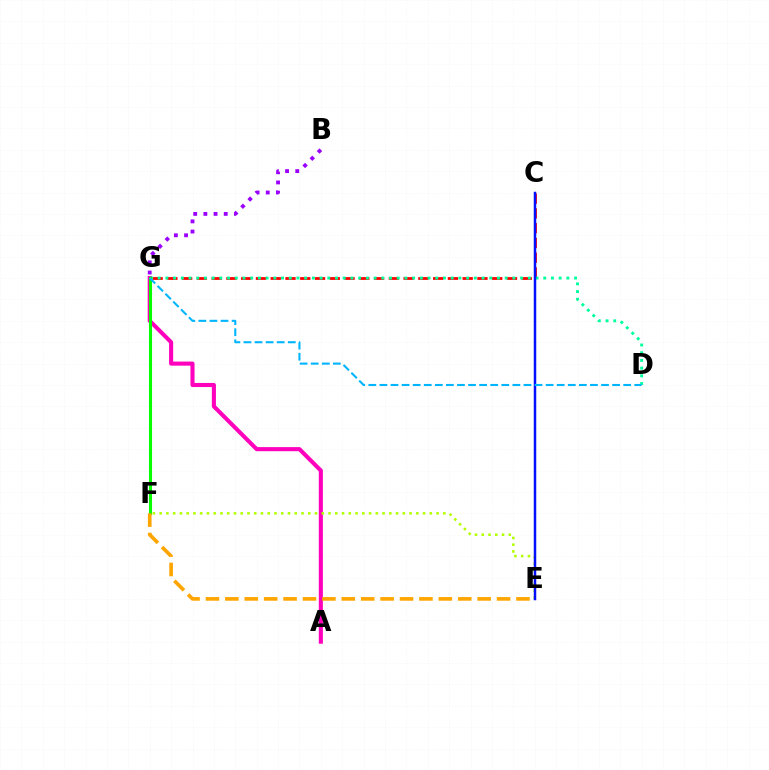{('A', 'G'): [{'color': '#ff00bd', 'line_style': 'solid', 'thickness': 2.95}], ('C', 'G'): [{'color': '#ff0000', 'line_style': 'dashed', 'thickness': 2.01}], ('D', 'G'): [{'color': '#00ff9d', 'line_style': 'dotted', 'thickness': 2.1}, {'color': '#00b5ff', 'line_style': 'dashed', 'thickness': 1.51}], ('E', 'F'): [{'color': '#b3ff00', 'line_style': 'dotted', 'thickness': 1.84}, {'color': '#ffa500', 'line_style': 'dashed', 'thickness': 2.64}], ('C', 'E'): [{'color': '#0010ff', 'line_style': 'solid', 'thickness': 1.79}], ('B', 'G'): [{'color': '#9b00ff', 'line_style': 'dotted', 'thickness': 2.77}], ('F', 'G'): [{'color': '#08ff00', 'line_style': 'solid', 'thickness': 2.21}]}